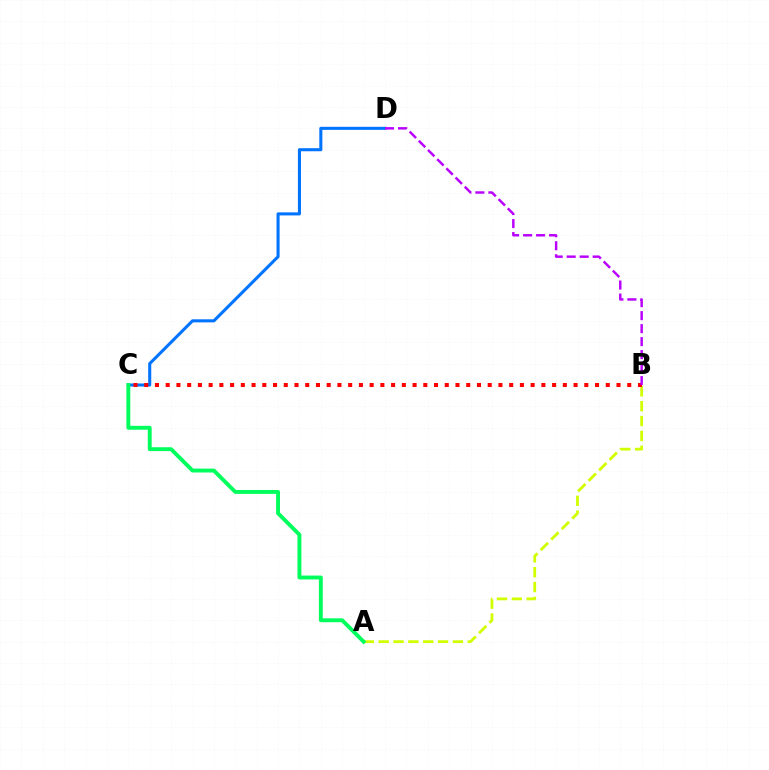{('A', 'B'): [{'color': '#d1ff00', 'line_style': 'dashed', 'thickness': 2.02}], ('C', 'D'): [{'color': '#0074ff', 'line_style': 'solid', 'thickness': 2.21}], ('A', 'C'): [{'color': '#00ff5c', 'line_style': 'solid', 'thickness': 2.8}], ('B', 'C'): [{'color': '#ff0000', 'line_style': 'dotted', 'thickness': 2.92}], ('B', 'D'): [{'color': '#b900ff', 'line_style': 'dashed', 'thickness': 1.77}]}